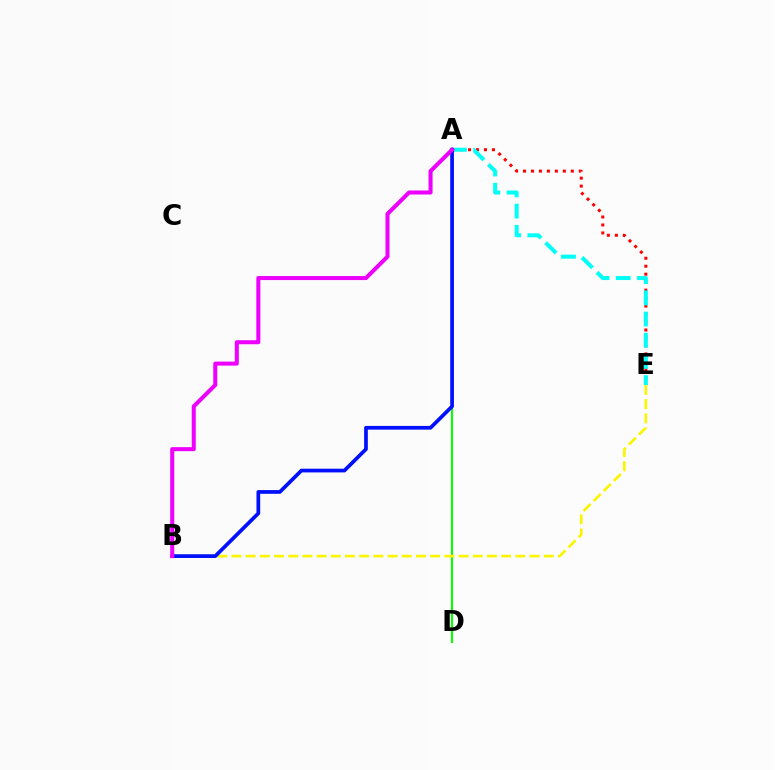{('A', 'E'): [{'color': '#ff0000', 'line_style': 'dotted', 'thickness': 2.17}, {'color': '#00fff6', 'line_style': 'dashed', 'thickness': 2.88}], ('A', 'D'): [{'color': '#08ff00', 'line_style': 'solid', 'thickness': 1.52}], ('B', 'E'): [{'color': '#fcf500', 'line_style': 'dashed', 'thickness': 1.93}], ('A', 'B'): [{'color': '#0010ff', 'line_style': 'solid', 'thickness': 2.68}, {'color': '#ee00ff', 'line_style': 'solid', 'thickness': 2.91}]}